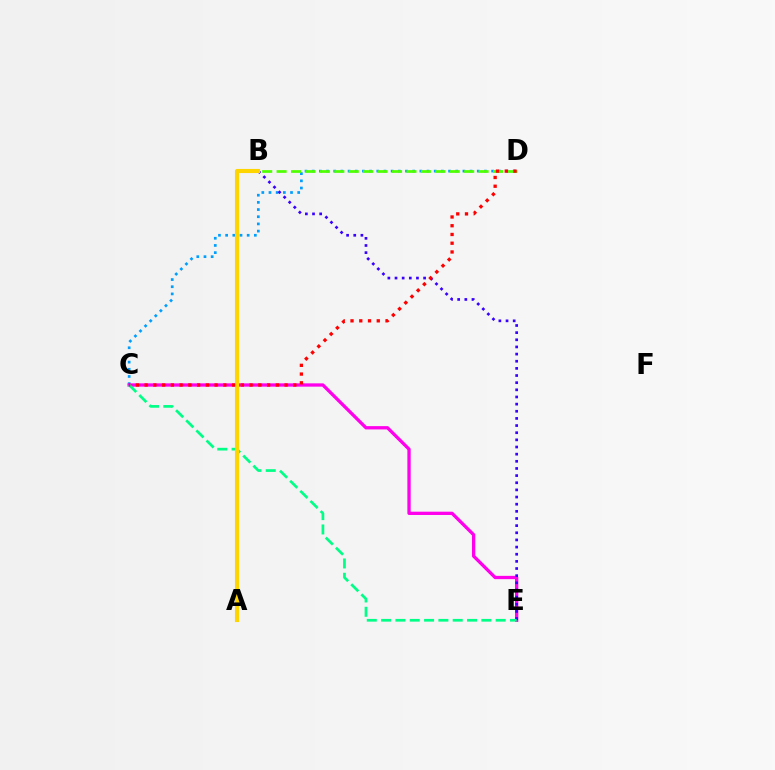{('C', 'D'): [{'color': '#009eff', 'line_style': 'dotted', 'thickness': 1.95}, {'color': '#ff0000', 'line_style': 'dotted', 'thickness': 2.38}], ('B', 'D'): [{'color': '#4fff00', 'line_style': 'dashed', 'thickness': 1.96}], ('C', 'E'): [{'color': '#ff00ed', 'line_style': 'solid', 'thickness': 2.38}, {'color': '#00ff86', 'line_style': 'dashed', 'thickness': 1.95}], ('B', 'E'): [{'color': '#3700ff', 'line_style': 'dotted', 'thickness': 1.94}], ('A', 'B'): [{'color': '#ffd500', 'line_style': 'solid', 'thickness': 2.95}]}